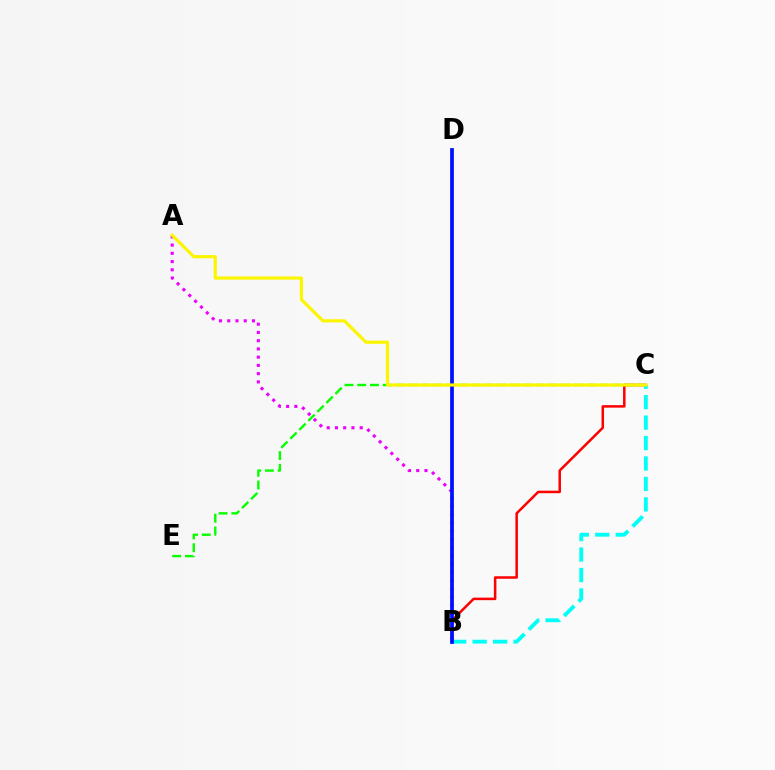{('C', 'E'): [{'color': '#08ff00', 'line_style': 'dashed', 'thickness': 1.73}], ('A', 'B'): [{'color': '#ee00ff', 'line_style': 'dotted', 'thickness': 2.24}], ('B', 'C'): [{'color': '#ff0000', 'line_style': 'solid', 'thickness': 1.81}, {'color': '#00fff6', 'line_style': 'dashed', 'thickness': 2.78}], ('B', 'D'): [{'color': '#0010ff', 'line_style': 'solid', 'thickness': 2.69}], ('A', 'C'): [{'color': '#fcf500', 'line_style': 'solid', 'thickness': 2.28}]}